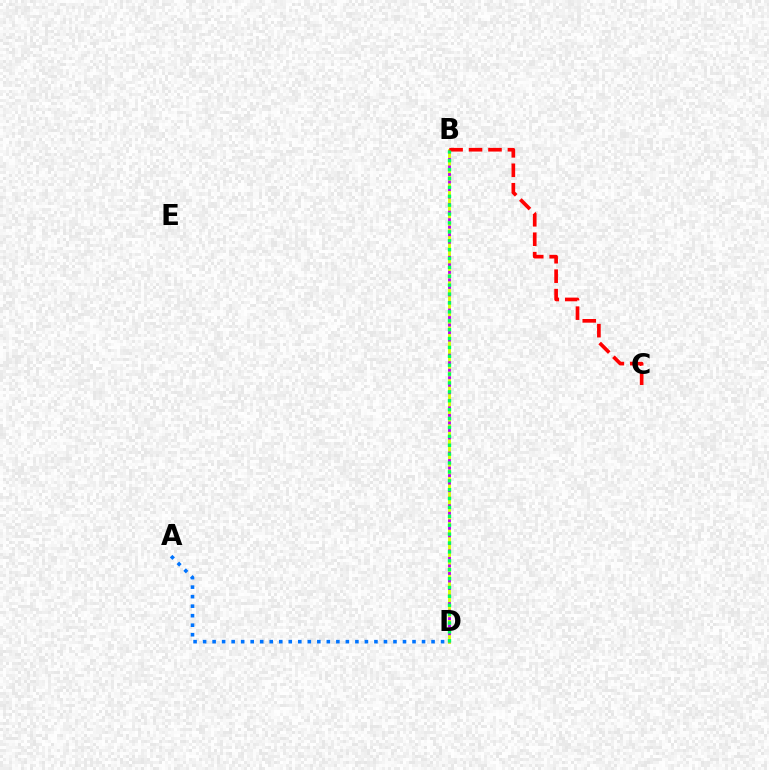{('A', 'D'): [{'color': '#0074ff', 'line_style': 'dotted', 'thickness': 2.59}], ('B', 'D'): [{'color': '#d1ff00', 'line_style': 'solid', 'thickness': 2.05}, {'color': '#b900ff', 'line_style': 'dotted', 'thickness': 2.05}, {'color': '#00ff5c', 'line_style': 'dotted', 'thickness': 2.42}], ('B', 'C'): [{'color': '#ff0000', 'line_style': 'dashed', 'thickness': 2.64}]}